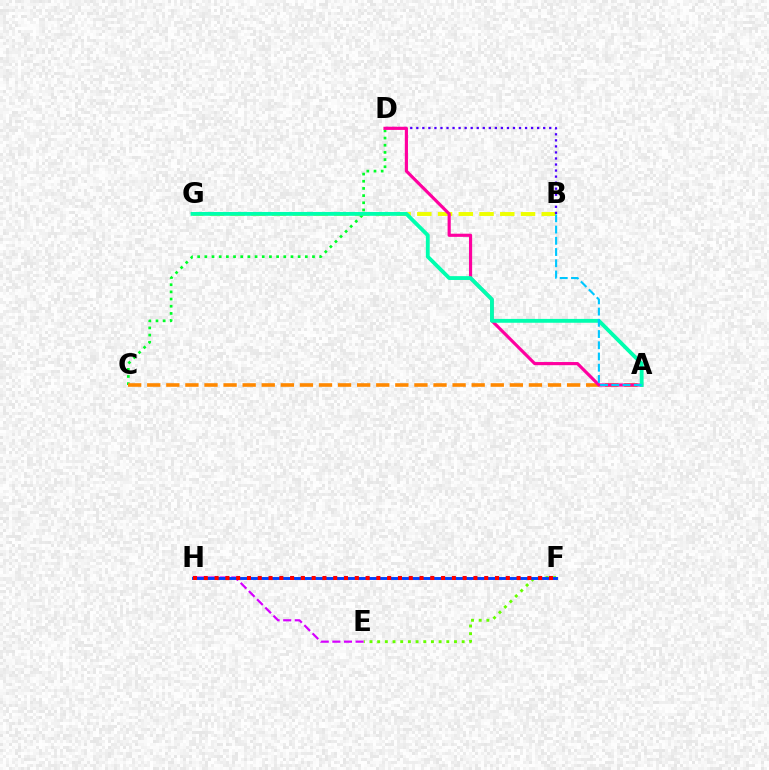{('B', 'G'): [{'color': '#eeff00', 'line_style': 'dashed', 'thickness': 2.82}], ('C', 'D'): [{'color': '#00ff27', 'line_style': 'dotted', 'thickness': 1.95}], ('A', 'C'): [{'color': '#ff8800', 'line_style': 'dashed', 'thickness': 2.59}], ('E', 'F'): [{'color': '#66ff00', 'line_style': 'dotted', 'thickness': 2.09}], ('E', 'H'): [{'color': '#d600ff', 'line_style': 'dashed', 'thickness': 1.58}], ('B', 'D'): [{'color': '#4f00ff', 'line_style': 'dotted', 'thickness': 1.64}], ('F', 'H'): [{'color': '#003fff', 'line_style': 'solid', 'thickness': 2.1}, {'color': '#ff0000', 'line_style': 'dotted', 'thickness': 2.93}], ('A', 'D'): [{'color': '#ff00a0', 'line_style': 'solid', 'thickness': 2.27}], ('A', 'G'): [{'color': '#00ffaf', 'line_style': 'solid', 'thickness': 2.76}], ('A', 'B'): [{'color': '#00c7ff', 'line_style': 'dashed', 'thickness': 1.53}]}